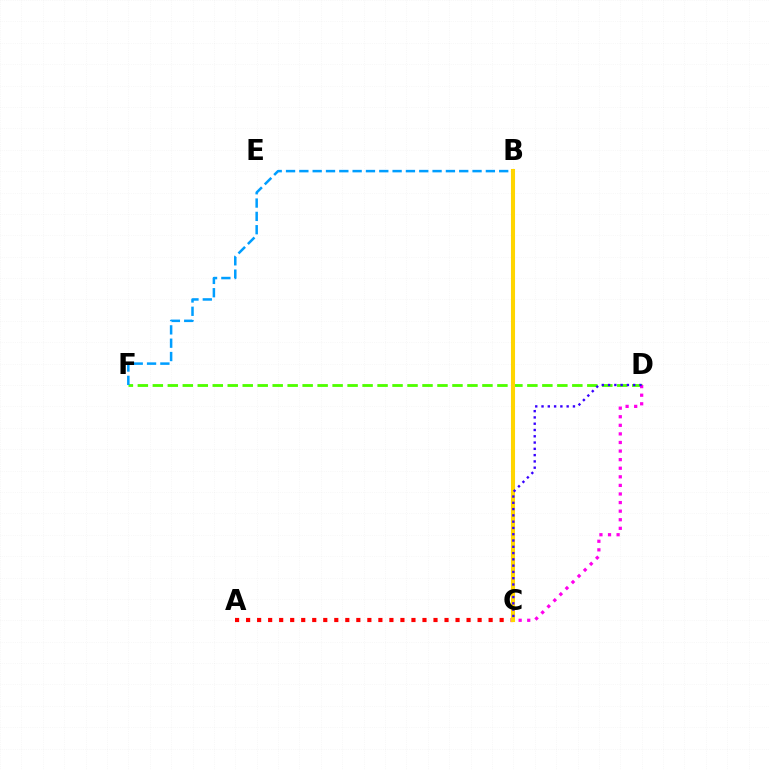{('B', 'C'): [{'color': '#00ff86', 'line_style': 'dotted', 'thickness': 1.91}, {'color': '#ffd500', 'line_style': 'solid', 'thickness': 2.94}], ('D', 'F'): [{'color': '#4fff00', 'line_style': 'dashed', 'thickness': 2.04}], ('B', 'F'): [{'color': '#009eff', 'line_style': 'dashed', 'thickness': 1.81}], ('C', 'D'): [{'color': '#ff00ed', 'line_style': 'dotted', 'thickness': 2.33}, {'color': '#3700ff', 'line_style': 'dotted', 'thickness': 1.71}], ('A', 'C'): [{'color': '#ff0000', 'line_style': 'dotted', 'thickness': 3.0}]}